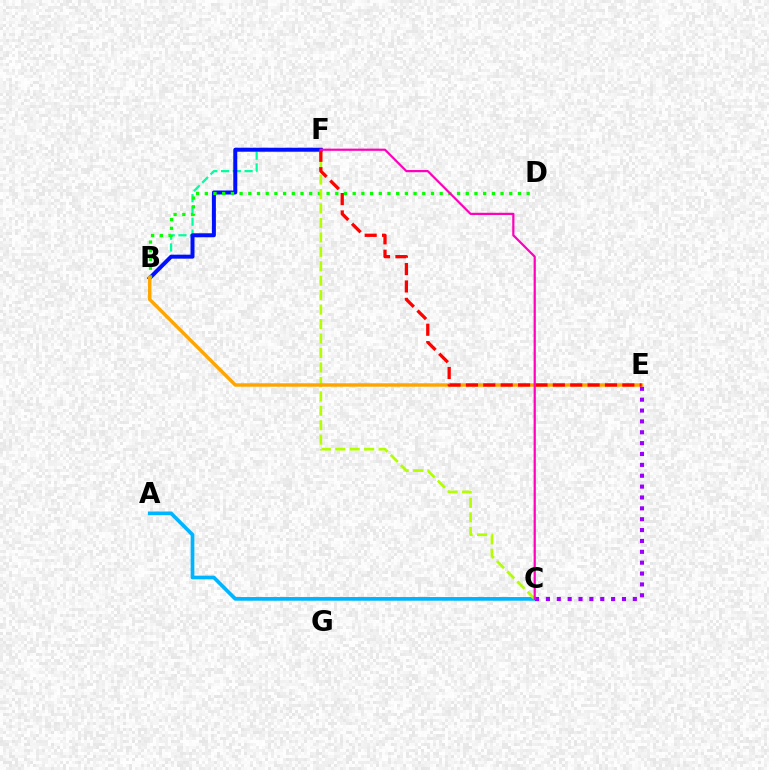{('A', 'C'): [{'color': '#00b5ff', 'line_style': 'solid', 'thickness': 2.67}], ('B', 'F'): [{'color': '#00ff9d', 'line_style': 'dashed', 'thickness': 1.6}, {'color': '#0010ff', 'line_style': 'solid', 'thickness': 2.87}], ('B', 'D'): [{'color': '#08ff00', 'line_style': 'dotted', 'thickness': 2.36}], ('C', 'F'): [{'color': '#b3ff00', 'line_style': 'dashed', 'thickness': 1.96}, {'color': '#ff00bd', 'line_style': 'solid', 'thickness': 1.59}], ('B', 'E'): [{'color': '#ffa500', 'line_style': 'solid', 'thickness': 2.48}], ('C', 'E'): [{'color': '#9b00ff', 'line_style': 'dotted', 'thickness': 2.95}], ('E', 'F'): [{'color': '#ff0000', 'line_style': 'dashed', 'thickness': 2.36}]}